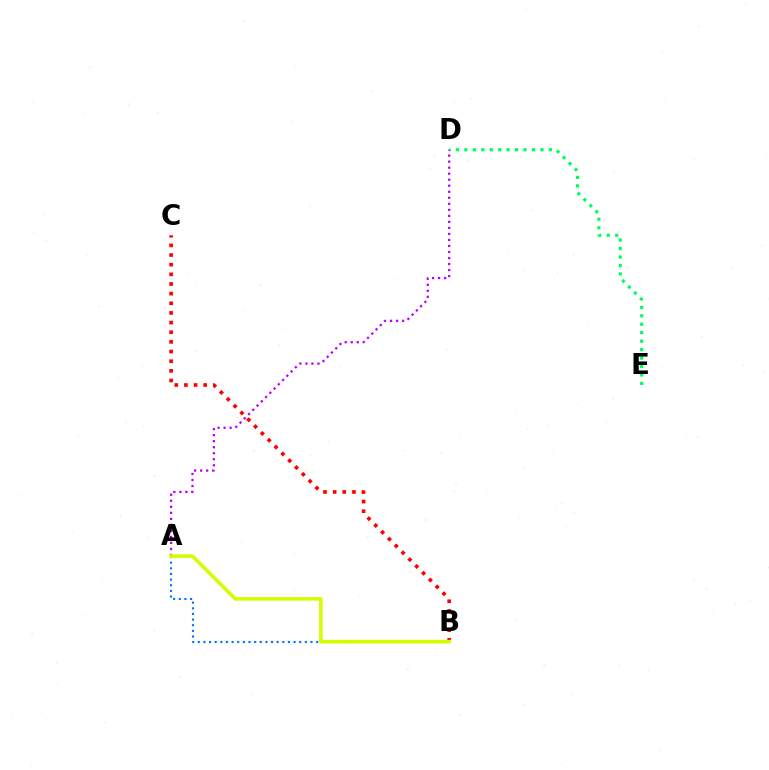{('D', 'E'): [{'color': '#00ff5c', 'line_style': 'dotted', 'thickness': 2.3}], ('A', 'B'): [{'color': '#0074ff', 'line_style': 'dotted', 'thickness': 1.53}, {'color': '#d1ff00', 'line_style': 'solid', 'thickness': 2.58}], ('A', 'D'): [{'color': '#b900ff', 'line_style': 'dotted', 'thickness': 1.64}], ('B', 'C'): [{'color': '#ff0000', 'line_style': 'dotted', 'thickness': 2.62}]}